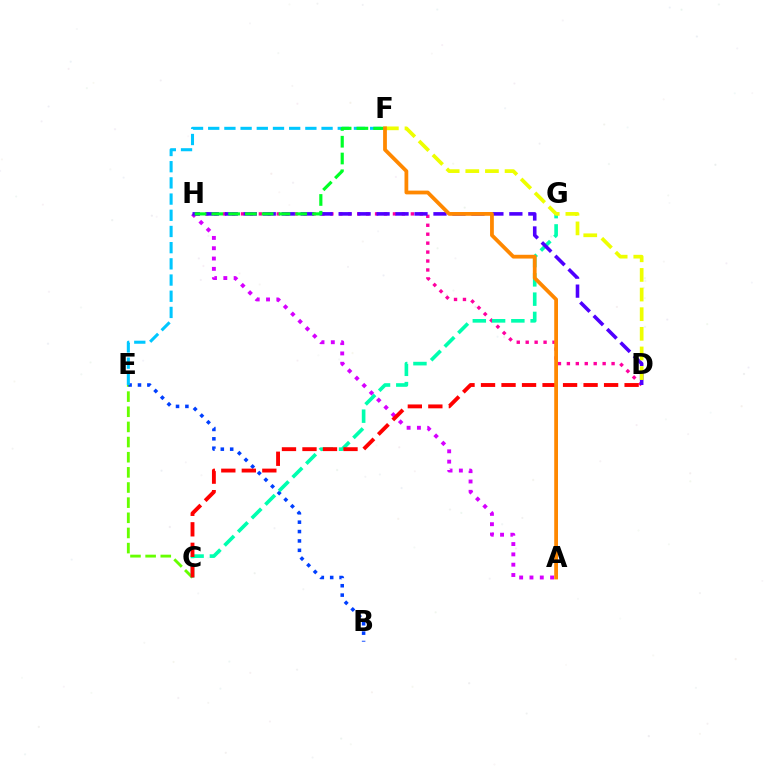{('C', 'E'): [{'color': '#66ff00', 'line_style': 'dashed', 'thickness': 2.06}], ('A', 'H'): [{'color': '#d600ff', 'line_style': 'dotted', 'thickness': 2.8}], ('B', 'E'): [{'color': '#003fff', 'line_style': 'dotted', 'thickness': 2.55}], ('E', 'F'): [{'color': '#00c7ff', 'line_style': 'dashed', 'thickness': 2.2}], ('D', 'H'): [{'color': '#ff00a0', 'line_style': 'dotted', 'thickness': 2.43}, {'color': '#4f00ff', 'line_style': 'dashed', 'thickness': 2.58}], ('C', 'G'): [{'color': '#00ffaf', 'line_style': 'dashed', 'thickness': 2.62}], ('F', 'H'): [{'color': '#00ff27', 'line_style': 'dashed', 'thickness': 2.28}], ('C', 'D'): [{'color': '#ff0000', 'line_style': 'dashed', 'thickness': 2.79}], ('D', 'F'): [{'color': '#eeff00', 'line_style': 'dashed', 'thickness': 2.67}], ('A', 'F'): [{'color': '#ff8800', 'line_style': 'solid', 'thickness': 2.72}]}